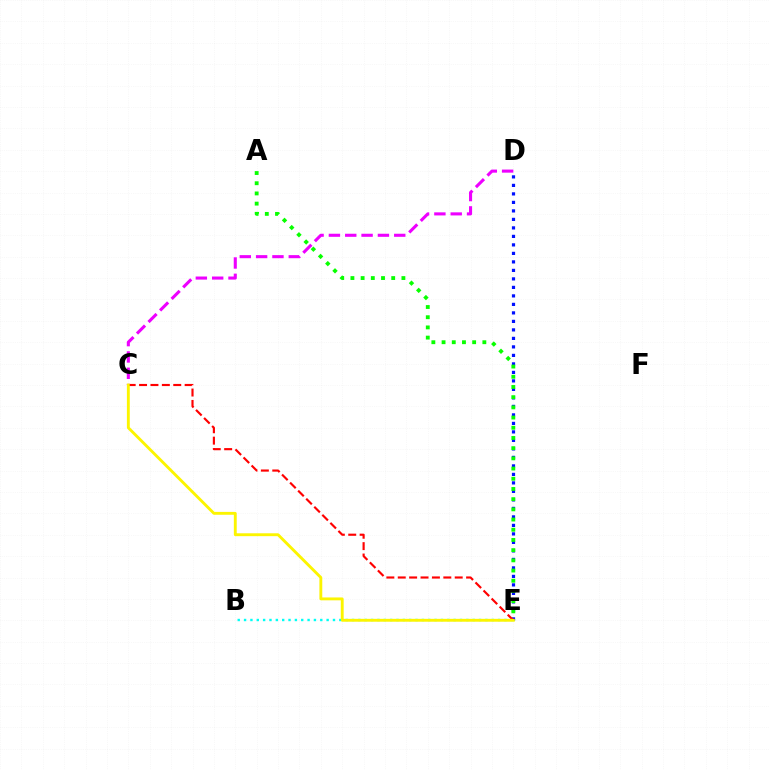{('D', 'E'): [{'color': '#0010ff', 'line_style': 'dotted', 'thickness': 2.31}], ('B', 'E'): [{'color': '#00fff6', 'line_style': 'dotted', 'thickness': 1.73}], ('C', 'D'): [{'color': '#ee00ff', 'line_style': 'dashed', 'thickness': 2.22}], ('C', 'E'): [{'color': '#ff0000', 'line_style': 'dashed', 'thickness': 1.55}, {'color': '#fcf500', 'line_style': 'solid', 'thickness': 2.07}], ('A', 'E'): [{'color': '#08ff00', 'line_style': 'dotted', 'thickness': 2.77}]}